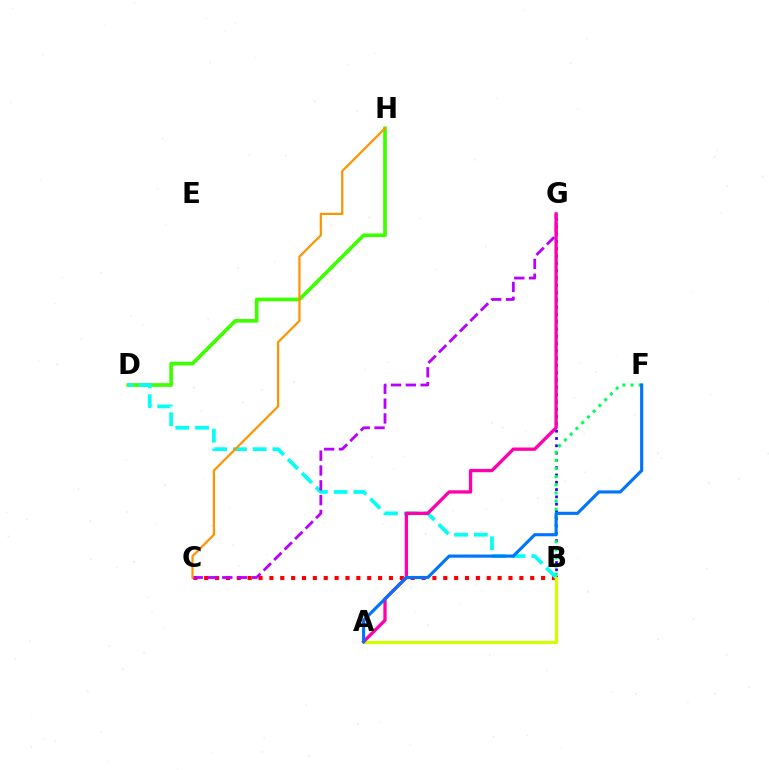{('D', 'H'): [{'color': '#3dff00', 'line_style': 'solid', 'thickness': 2.65}], ('B', 'C'): [{'color': '#ff0000', 'line_style': 'dotted', 'thickness': 2.95}], ('B', 'G'): [{'color': '#2500ff', 'line_style': 'dotted', 'thickness': 1.98}], ('B', 'F'): [{'color': '#00ff5c', 'line_style': 'dotted', 'thickness': 2.21}], ('B', 'D'): [{'color': '#00fff6', 'line_style': 'dashed', 'thickness': 2.68}], ('A', 'B'): [{'color': '#d1ff00', 'line_style': 'solid', 'thickness': 2.32}], ('C', 'G'): [{'color': '#b900ff', 'line_style': 'dashed', 'thickness': 2.01}], ('A', 'G'): [{'color': '#ff00ac', 'line_style': 'solid', 'thickness': 2.39}], ('C', 'H'): [{'color': '#ff9400', 'line_style': 'solid', 'thickness': 1.6}], ('A', 'F'): [{'color': '#0074ff', 'line_style': 'solid', 'thickness': 2.25}]}